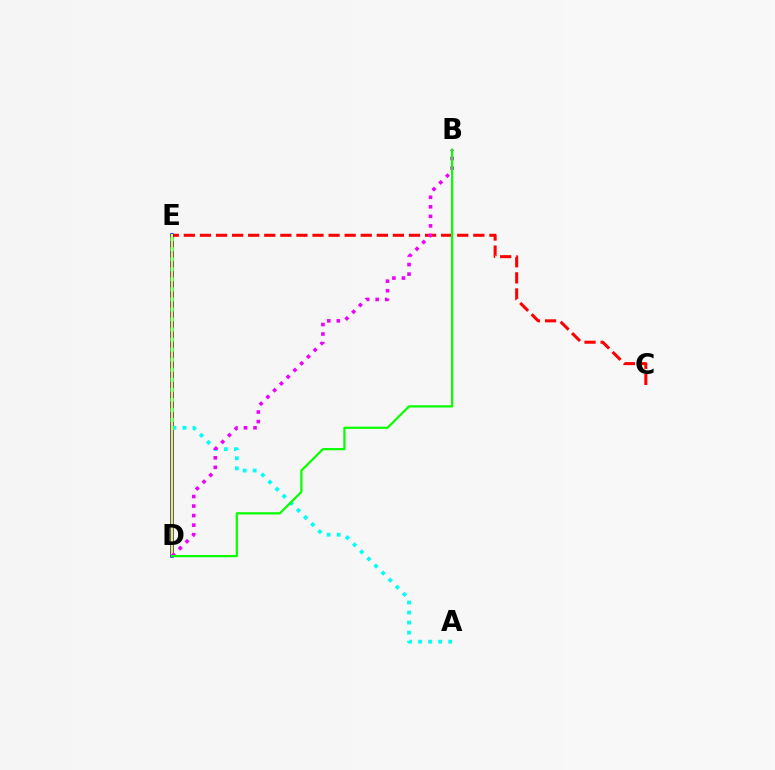{('C', 'E'): [{'color': '#ff0000', 'line_style': 'dashed', 'thickness': 2.18}], ('D', 'E'): [{'color': '#0010ff', 'line_style': 'solid', 'thickness': 2.55}, {'color': '#fcf500', 'line_style': 'solid', 'thickness': 1.6}], ('A', 'E'): [{'color': '#00fff6', 'line_style': 'dotted', 'thickness': 2.73}], ('B', 'D'): [{'color': '#ee00ff', 'line_style': 'dotted', 'thickness': 2.59}, {'color': '#08ff00', 'line_style': 'solid', 'thickness': 1.6}]}